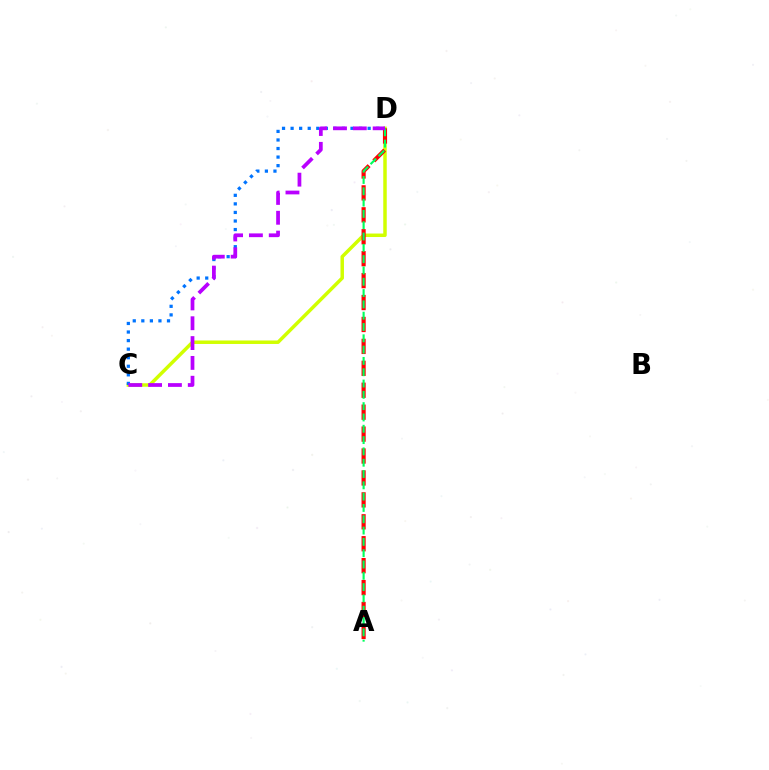{('C', 'D'): [{'color': '#d1ff00', 'line_style': 'solid', 'thickness': 2.51}, {'color': '#0074ff', 'line_style': 'dotted', 'thickness': 2.33}, {'color': '#b900ff', 'line_style': 'dashed', 'thickness': 2.69}], ('A', 'D'): [{'color': '#ff0000', 'line_style': 'dashed', 'thickness': 2.98}, {'color': '#00ff5c', 'line_style': 'dashed', 'thickness': 1.54}]}